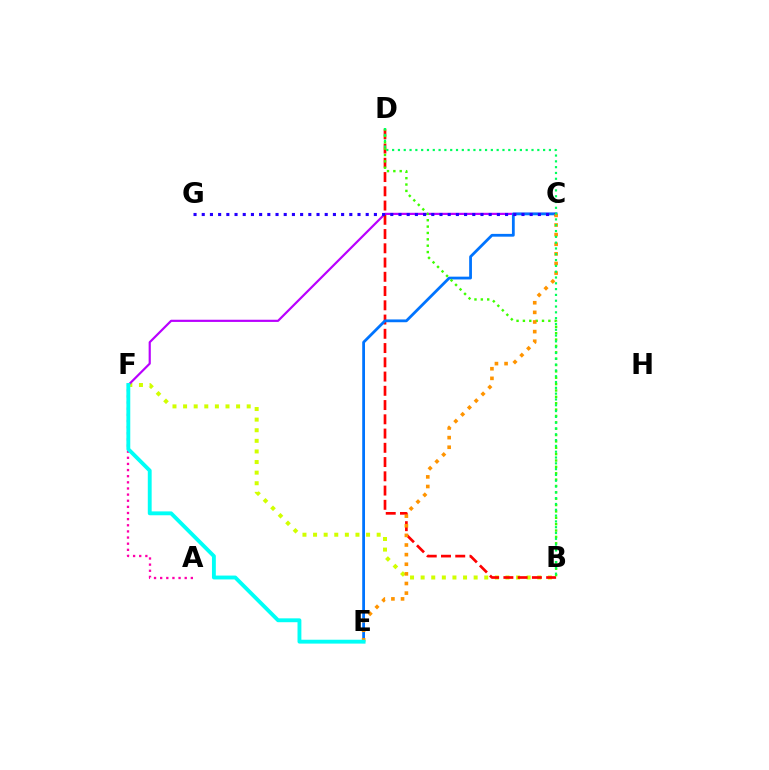{('B', 'F'): [{'color': '#d1ff00', 'line_style': 'dotted', 'thickness': 2.88}], ('C', 'F'): [{'color': '#b900ff', 'line_style': 'solid', 'thickness': 1.57}], ('B', 'D'): [{'color': '#ff0000', 'line_style': 'dashed', 'thickness': 1.94}, {'color': '#3dff00', 'line_style': 'dotted', 'thickness': 1.73}, {'color': '#00ff5c', 'line_style': 'dotted', 'thickness': 1.58}], ('A', 'F'): [{'color': '#ff00ac', 'line_style': 'dotted', 'thickness': 1.67}], ('C', 'E'): [{'color': '#0074ff', 'line_style': 'solid', 'thickness': 2.01}, {'color': '#ff9400', 'line_style': 'dotted', 'thickness': 2.61}], ('C', 'G'): [{'color': '#2500ff', 'line_style': 'dotted', 'thickness': 2.23}], ('E', 'F'): [{'color': '#00fff6', 'line_style': 'solid', 'thickness': 2.78}]}